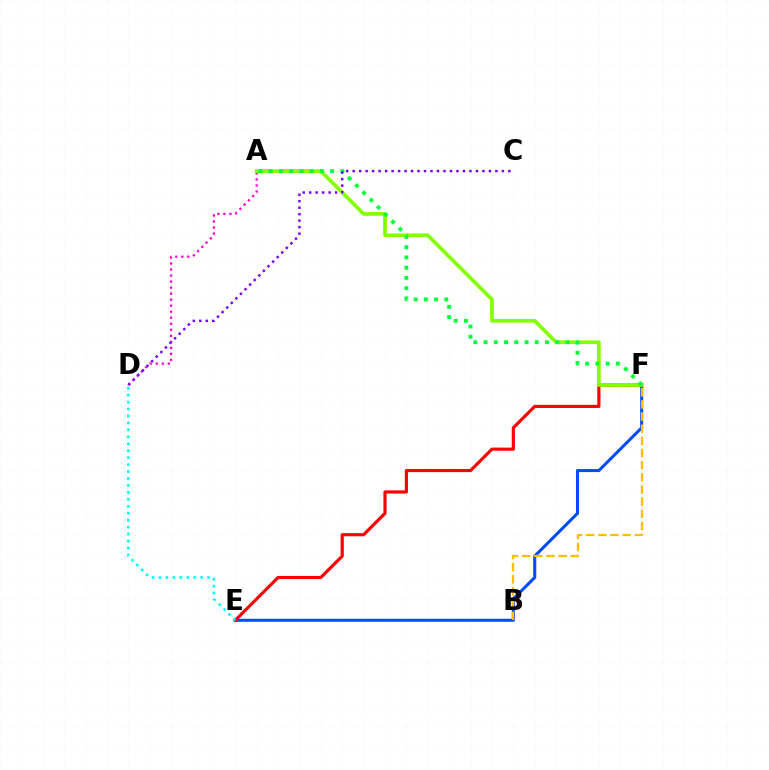{('E', 'F'): [{'color': '#004bff', 'line_style': 'solid', 'thickness': 2.19}, {'color': '#ff0000', 'line_style': 'solid', 'thickness': 2.27}], ('A', 'D'): [{'color': '#ff00cf', 'line_style': 'dotted', 'thickness': 1.64}], ('A', 'F'): [{'color': '#84ff00', 'line_style': 'solid', 'thickness': 2.66}, {'color': '#00ff39', 'line_style': 'dotted', 'thickness': 2.78}], ('D', 'E'): [{'color': '#00fff6', 'line_style': 'dotted', 'thickness': 1.89}], ('B', 'F'): [{'color': '#ffbd00', 'line_style': 'dashed', 'thickness': 1.65}], ('C', 'D'): [{'color': '#7200ff', 'line_style': 'dotted', 'thickness': 1.76}]}